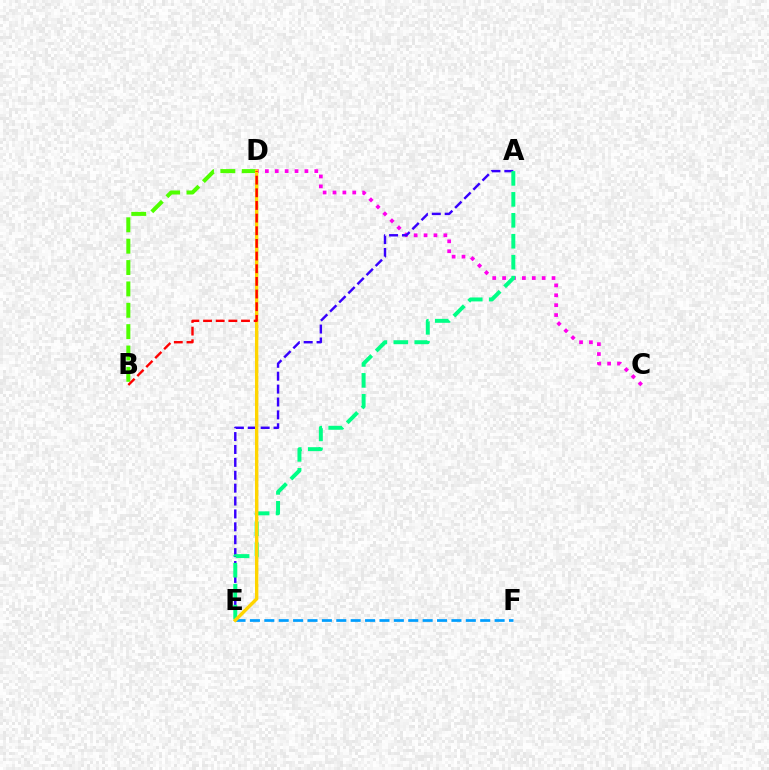{('E', 'F'): [{'color': '#009eff', 'line_style': 'dashed', 'thickness': 1.96}], ('C', 'D'): [{'color': '#ff00ed', 'line_style': 'dotted', 'thickness': 2.69}], ('A', 'E'): [{'color': '#3700ff', 'line_style': 'dashed', 'thickness': 1.75}, {'color': '#00ff86', 'line_style': 'dashed', 'thickness': 2.84}], ('B', 'D'): [{'color': '#4fff00', 'line_style': 'dashed', 'thickness': 2.9}, {'color': '#ff0000', 'line_style': 'dashed', 'thickness': 1.72}], ('D', 'E'): [{'color': '#ffd500', 'line_style': 'solid', 'thickness': 2.43}]}